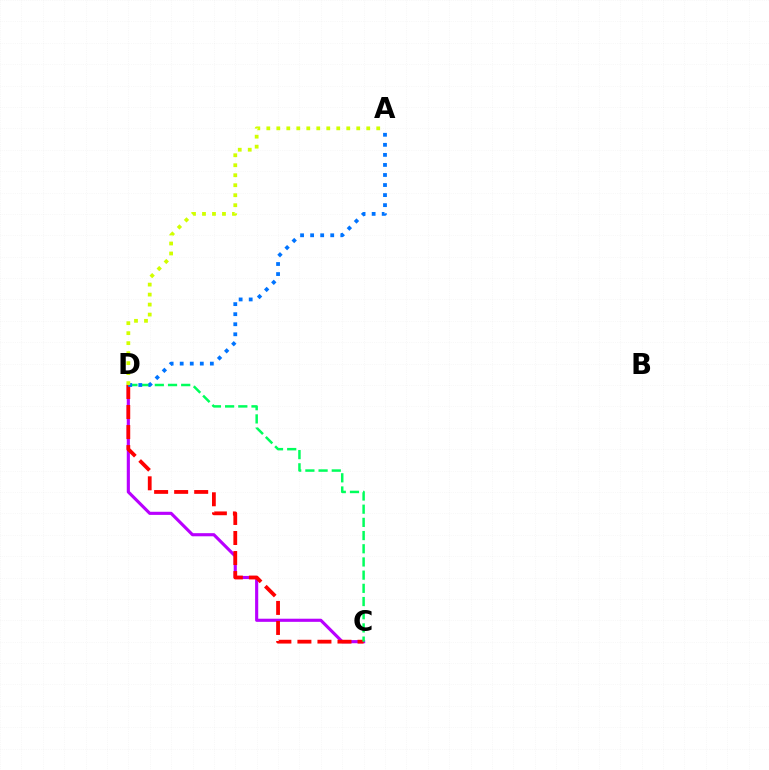{('C', 'D'): [{'color': '#b900ff', 'line_style': 'solid', 'thickness': 2.25}, {'color': '#ff0000', 'line_style': 'dashed', 'thickness': 2.72}, {'color': '#00ff5c', 'line_style': 'dashed', 'thickness': 1.79}], ('A', 'D'): [{'color': '#0074ff', 'line_style': 'dotted', 'thickness': 2.73}, {'color': '#d1ff00', 'line_style': 'dotted', 'thickness': 2.71}]}